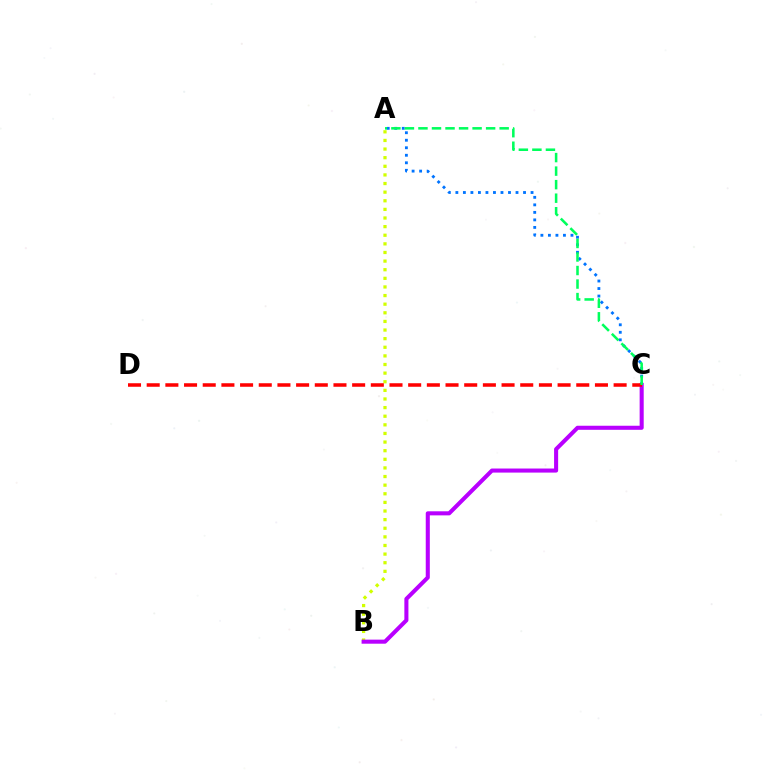{('A', 'C'): [{'color': '#0074ff', 'line_style': 'dotted', 'thickness': 2.04}, {'color': '#00ff5c', 'line_style': 'dashed', 'thickness': 1.84}], ('A', 'B'): [{'color': '#d1ff00', 'line_style': 'dotted', 'thickness': 2.34}], ('B', 'C'): [{'color': '#b900ff', 'line_style': 'solid', 'thickness': 2.93}], ('C', 'D'): [{'color': '#ff0000', 'line_style': 'dashed', 'thickness': 2.54}]}